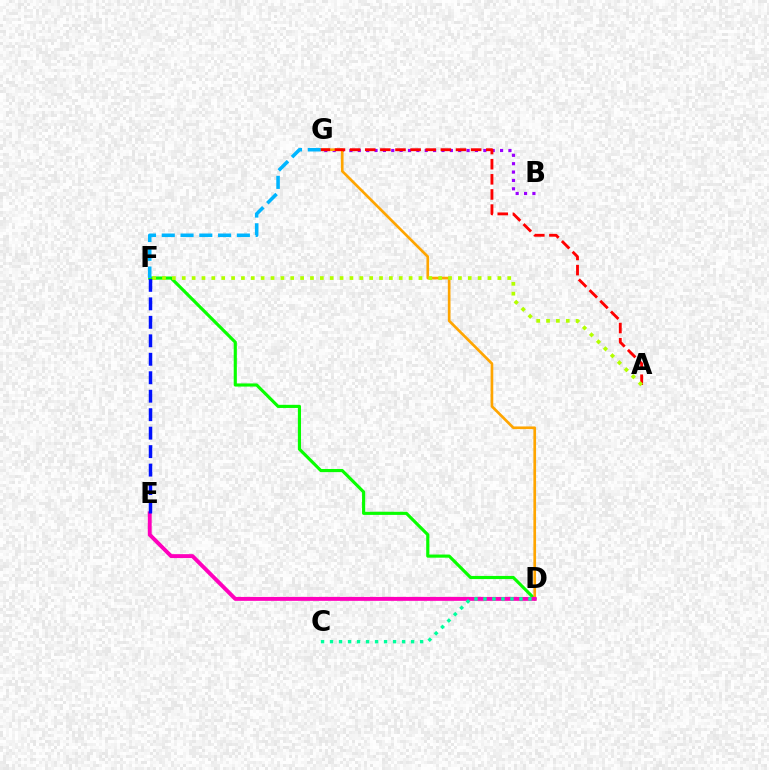{('B', 'G'): [{'color': '#9b00ff', 'line_style': 'dotted', 'thickness': 2.27}], ('D', 'F'): [{'color': '#08ff00', 'line_style': 'solid', 'thickness': 2.26}], ('D', 'G'): [{'color': '#ffa500', 'line_style': 'solid', 'thickness': 1.92}], ('F', 'G'): [{'color': '#00b5ff', 'line_style': 'dashed', 'thickness': 2.55}], ('A', 'G'): [{'color': '#ff0000', 'line_style': 'dashed', 'thickness': 2.06}], ('A', 'F'): [{'color': '#b3ff00', 'line_style': 'dotted', 'thickness': 2.68}], ('D', 'E'): [{'color': '#ff00bd', 'line_style': 'solid', 'thickness': 2.82}], ('C', 'D'): [{'color': '#00ff9d', 'line_style': 'dotted', 'thickness': 2.45}], ('E', 'F'): [{'color': '#0010ff', 'line_style': 'dashed', 'thickness': 2.51}]}